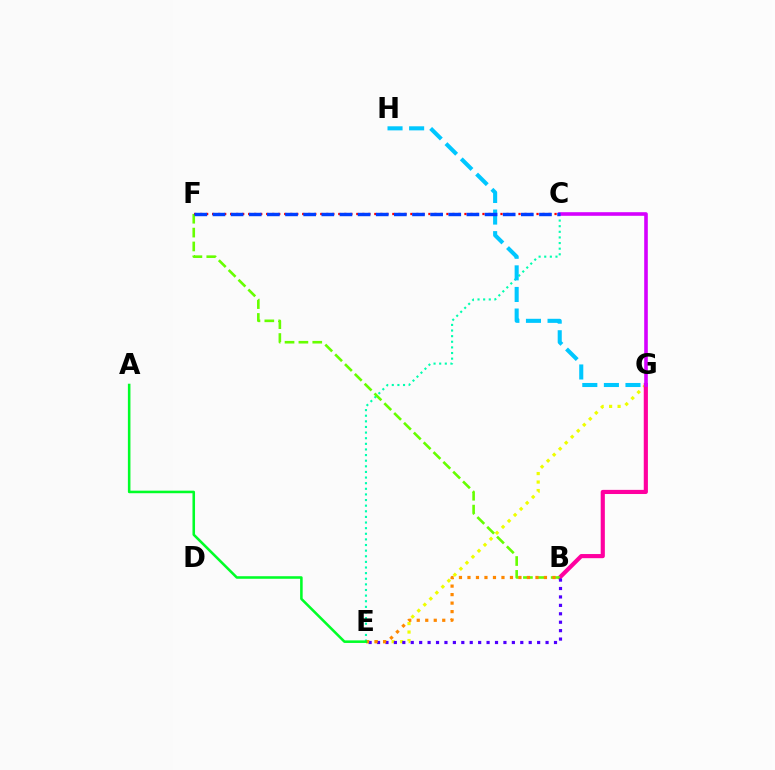{('E', 'G'): [{'color': '#eeff00', 'line_style': 'dotted', 'thickness': 2.31}], ('B', 'G'): [{'color': '#ff00a0', 'line_style': 'solid', 'thickness': 2.99}], ('C', 'E'): [{'color': '#00ffaf', 'line_style': 'dotted', 'thickness': 1.53}], ('C', 'G'): [{'color': '#d600ff', 'line_style': 'solid', 'thickness': 2.6}], ('B', 'F'): [{'color': '#66ff00', 'line_style': 'dashed', 'thickness': 1.88}], ('B', 'E'): [{'color': '#4f00ff', 'line_style': 'dotted', 'thickness': 2.29}, {'color': '#ff8800', 'line_style': 'dotted', 'thickness': 2.31}], ('C', 'F'): [{'color': '#ff0000', 'line_style': 'dotted', 'thickness': 1.63}, {'color': '#003fff', 'line_style': 'dashed', 'thickness': 2.46}], ('A', 'E'): [{'color': '#00ff27', 'line_style': 'solid', 'thickness': 1.84}], ('G', 'H'): [{'color': '#00c7ff', 'line_style': 'dashed', 'thickness': 2.93}]}